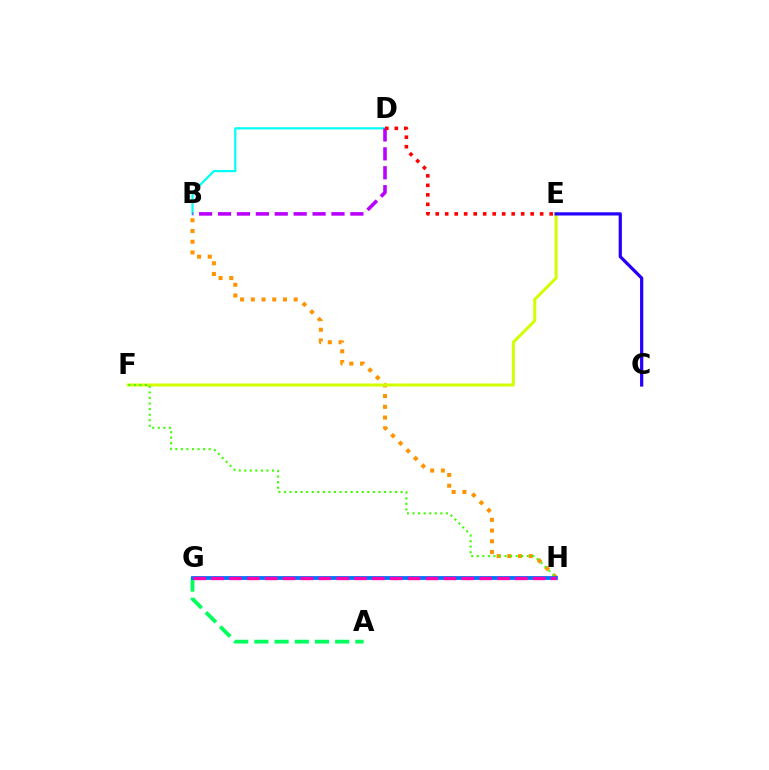{('B', 'H'): [{'color': '#ff9400', 'line_style': 'dotted', 'thickness': 2.91}], ('E', 'F'): [{'color': '#d1ff00', 'line_style': 'solid', 'thickness': 2.16}], ('C', 'E'): [{'color': '#2500ff', 'line_style': 'solid', 'thickness': 2.32}], ('A', 'G'): [{'color': '#00ff5c', 'line_style': 'dashed', 'thickness': 2.74}], ('G', 'H'): [{'color': '#0074ff', 'line_style': 'solid', 'thickness': 2.75}, {'color': '#ff00ac', 'line_style': 'dashed', 'thickness': 2.43}], ('B', 'D'): [{'color': '#00fff6', 'line_style': 'solid', 'thickness': 1.6}, {'color': '#b900ff', 'line_style': 'dashed', 'thickness': 2.57}], ('F', 'H'): [{'color': '#3dff00', 'line_style': 'dotted', 'thickness': 1.51}], ('D', 'E'): [{'color': '#ff0000', 'line_style': 'dotted', 'thickness': 2.58}]}